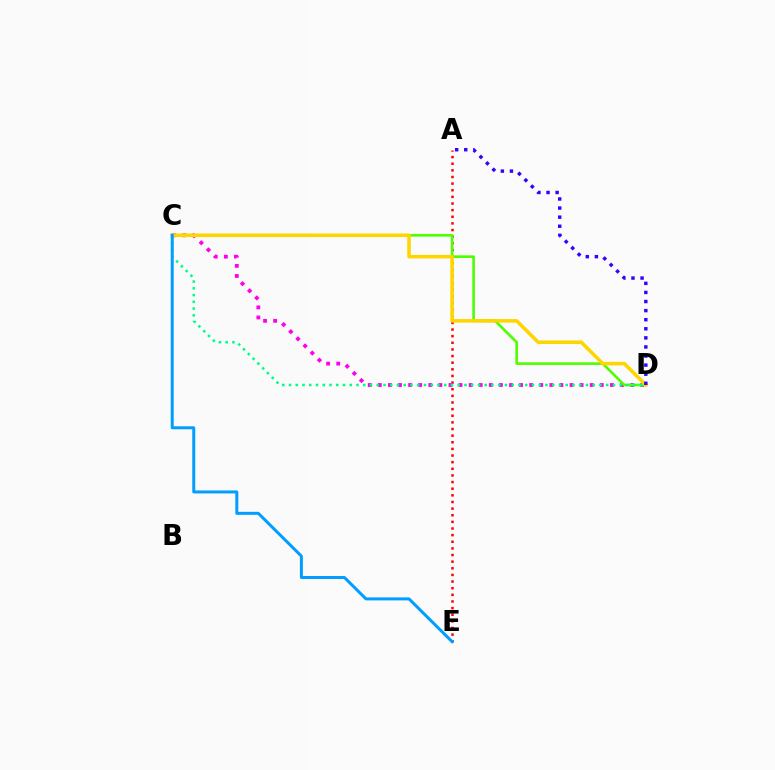{('A', 'E'): [{'color': '#ff0000', 'line_style': 'dotted', 'thickness': 1.8}], ('C', 'D'): [{'color': '#ff00ed', 'line_style': 'dotted', 'thickness': 2.74}, {'color': '#4fff00', 'line_style': 'solid', 'thickness': 1.9}, {'color': '#ffd500', 'line_style': 'solid', 'thickness': 2.55}, {'color': '#00ff86', 'line_style': 'dotted', 'thickness': 1.83}], ('A', 'D'): [{'color': '#3700ff', 'line_style': 'dotted', 'thickness': 2.47}], ('C', 'E'): [{'color': '#009eff', 'line_style': 'solid', 'thickness': 2.16}]}